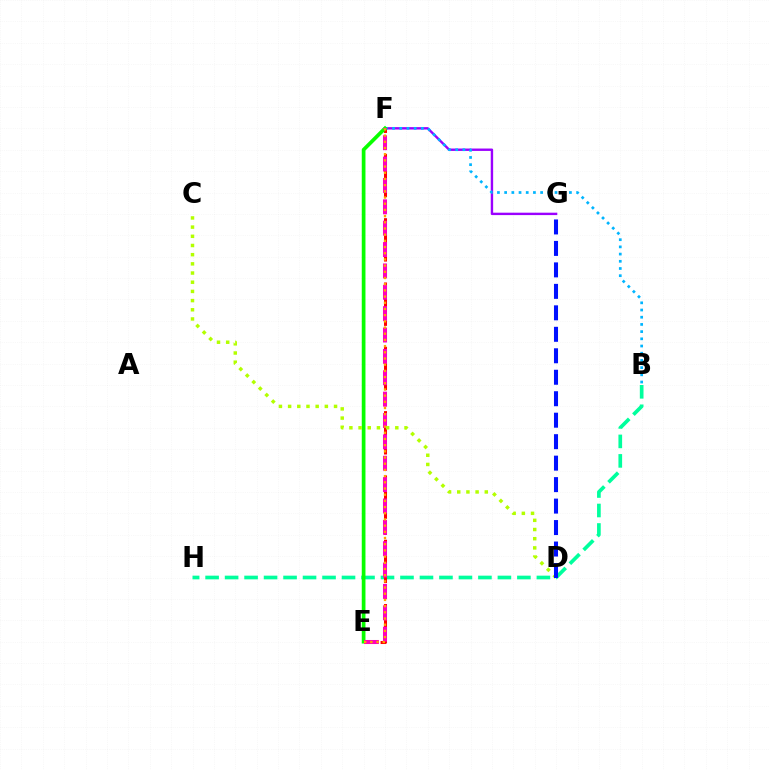{('F', 'G'): [{'color': '#9b00ff', 'line_style': 'solid', 'thickness': 1.73}], ('B', 'H'): [{'color': '#00ff9d', 'line_style': 'dashed', 'thickness': 2.65}], ('E', 'F'): [{'color': '#ff0000', 'line_style': 'dashed', 'thickness': 2.18}, {'color': '#08ff00', 'line_style': 'solid', 'thickness': 2.67}, {'color': '#ff00bd', 'line_style': 'dashed', 'thickness': 2.9}, {'color': '#ffa500', 'line_style': 'dotted', 'thickness': 1.68}], ('B', 'F'): [{'color': '#00b5ff', 'line_style': 'dotted', 'thickness': 1.96}], ('C', 'D'): [{'color': '#b3ff00', 'line_style': 'dotted', 'thickness': 2.5}], ('D', 'G'): [{'color': '#0010ff', 'line_style': 'dashed', 'thickness': 2.92}]}